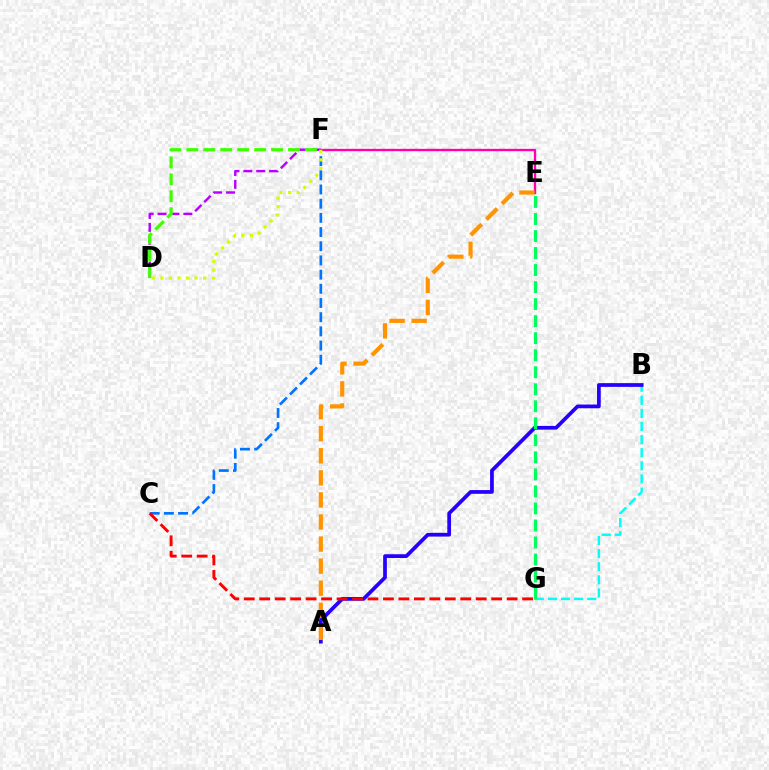{('B', 'G'): [{'color': '#00fff6', 'line_style': 'dashed', 'thickness': 1.78}], ('D', 'F'): [{'color': '#b900ff', 'line_style': 'dashed', 'thickness': 1.75}, {'color': '#3dff00', 'line_style': 'dashed', 'thickness': 2.3}, {'color': '#d1ff00', 'line_style': 'dotted', 'thickness': 2.32}], ('C', 'F'): [{'color': '#0074ff', 'line_style': 'dashed', 'thickness': 1.93}], ('A', 'B'): [{'color': '#2500ff', 'line_style': 'solid', 'thickness': 2.69}], ('C', 'G'): [{'color': '#ff0000', 'line_style': 'dashed', 'thickness': 2.1}], ('E', 'F'): [{'color': '#ff00ac', 'line_style': 'solid', 'thickness': 1.69}], ('E', 'G'): [{'color': '#00ff5c', 'line_style': 'dashed', 'thickness': 2.31}], ('A', 'E'): [{'color': '#ff9400', 'line_style': 'dashed', 'thickness': 3.0}]}